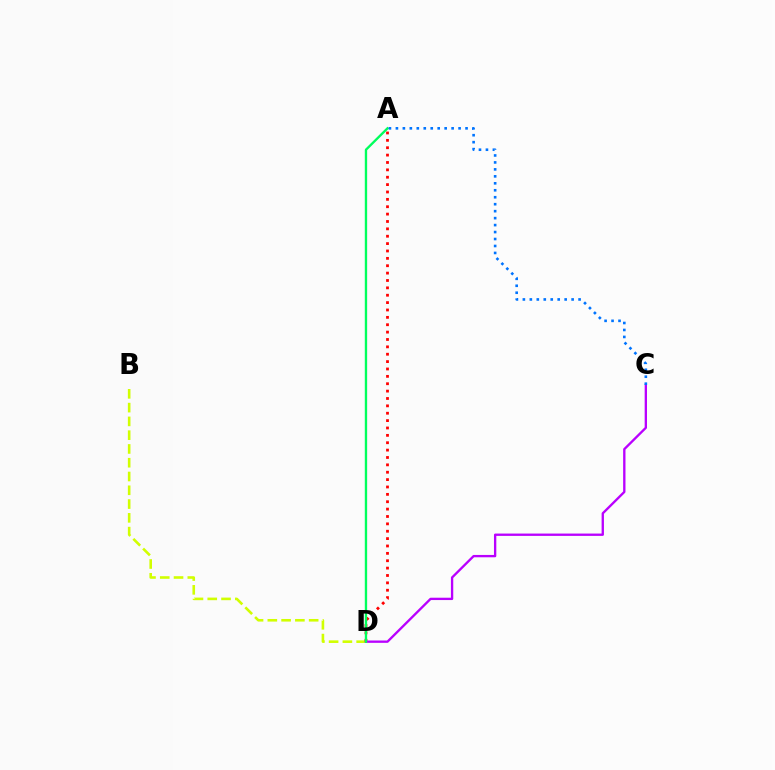{('B', 'D'): [{'color': '#d1ff00', 'line_style': 'dashed', 'thickness': 1.87}], ('A', 'D'): [{'color': '#ff0000', 'line_style': 'dotted', 'thickness': 2.0}, {'color': '#00ff5c', 'line_style': 'solid', 'thickness': 1.69}], ('C', 'D'): [{'color': '#b900ff', 'line_style': 'solid', 'thickness': 1.68}], ('A', 'C'): [{'color': '#0074ff', 'line_style': 'dotted', 'thickness': 1.89}]}